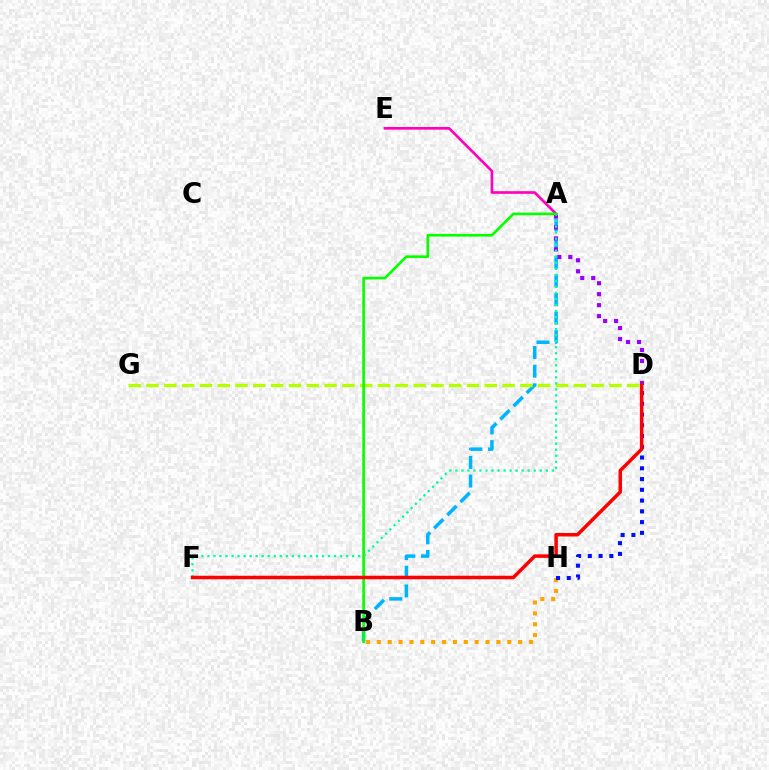{('A', 'B'): [{'color': '#00b5ff', 'line_style': 'dashed', 'thickness': 2.53}, {'color': '#08ff00', 'line_style': 'solid', 'thickness': 1.91}], ('A', 'E'): [{'color': '#ff00bd', 'line_style': 'solid', 'thickness': 1.91}], ('B', 'H'): [{'color': '#ffa500', 'line_style': 'dotted', 'thickness': 2.95}], ('A', 'D'): [{'color': '#9b00ff', 'line_style': 'dotted', 'thickness': 2.98}], ('D', 'H'): [{'color': '#0010ff', 'line_style': 'dotted', 'thickness': 2.92}], ('D', 'G'): [{'color': '#b3ff00', 'line_style': 'dashed', 'thickness': 2.42}], ('A', 'F'): [{'color': '#00ff9d', 'line_style': 'dotted', 'thickness': 1.64}], ('D', 'F'): [{'color': '#ff0000', 'line_style': 'solid', 'thickness': 2.53}]}